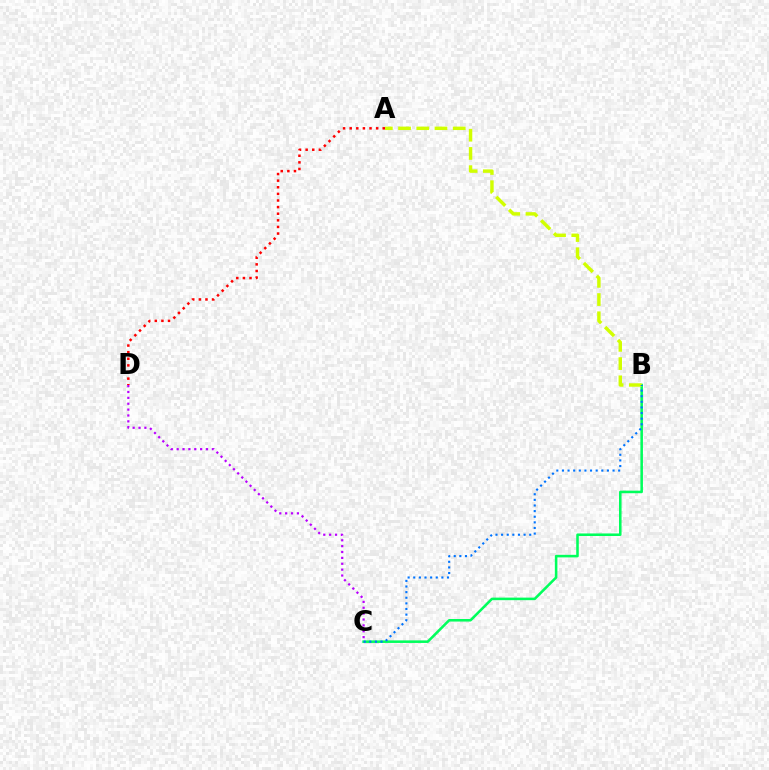{('B', 'C'): [{'color': '#00ff5c', 'line_style': 'solid', 'thickness': 1.84}, {'color': '#0074ff', 'line_style': 'dotted', 'thickness': 1.53}], ('C', 'D'): [{'color': '#b900ff', 'line_style': 'dotted', 'thickness': 1.6}], ('A', 'B'): [{'color': '#d1ff00', 'line_style': 'dashed', 'thickness': 2.48}], ('A', 'D'): [{'color': '#ff0000', 'line_style': 'dotted', 'thickness': 1.8}]}